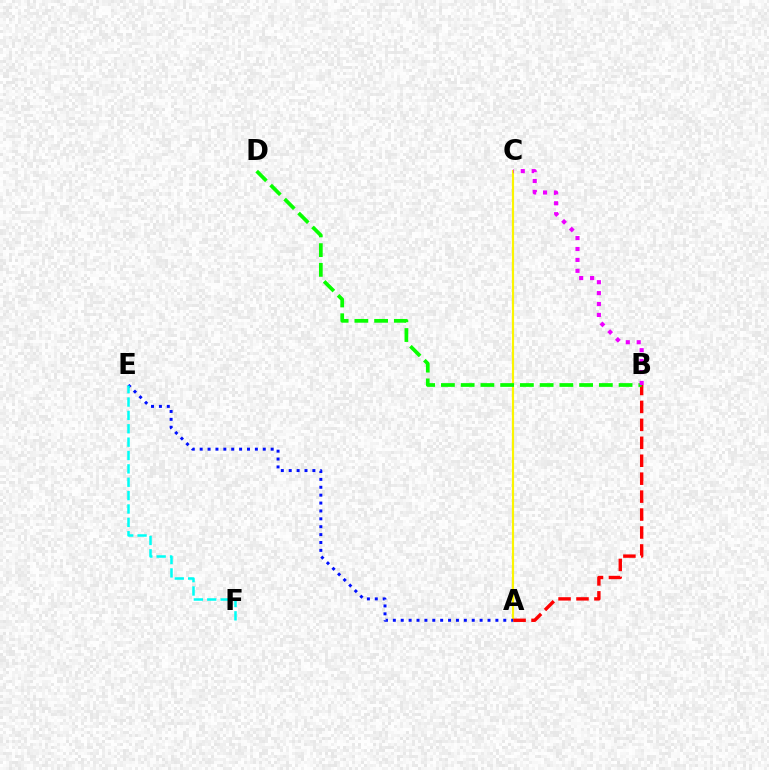{('A', 'C'): [{'color': '#fcf500', 'line_style': 'solid', 'thickness': 1.56}], ('A', 'E'): [{'color': '#0010ff', 'line_style': 'dotted', 'thickness': 2.14}], ('A', 'B'): [{'color': '#ff0000', 'line_style': 'dashed', 'thickness': 2.44}], ('B', 'D'): [{'color': '#08ff00', 'line_style': 'dashed', 'thickness': 2.68}], ('B', 'C'): [{'color': '#ee00ff', 'line_style': 'dotted', 'thickness': 2.97}], ('E', 'F'): [{'color': '#00fff6', 'line_style': 'dashed', 'thickness': 1.82}]}